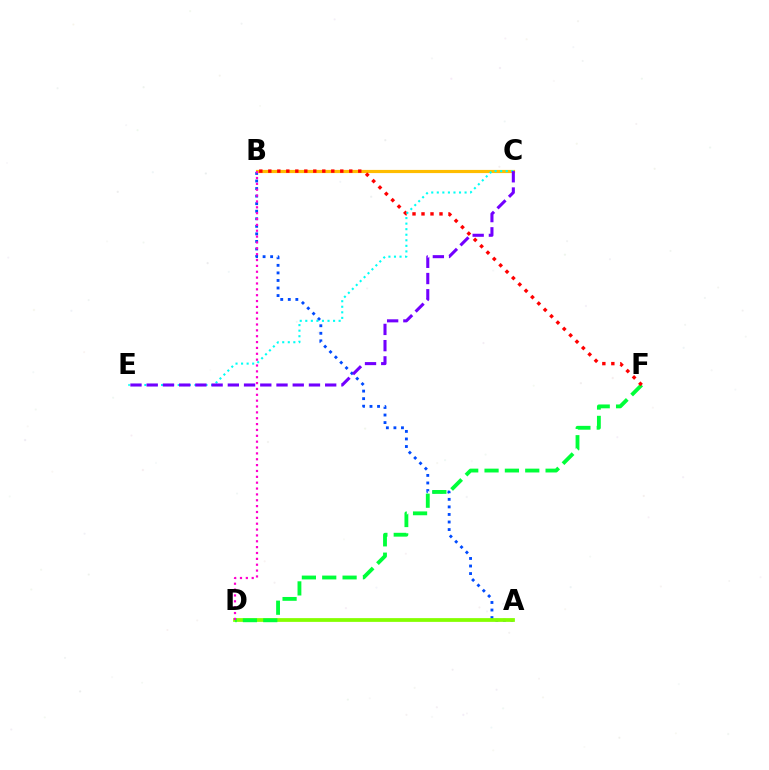{('A', 'B'): [{'color': '#004bff', 'line_style': 'dotted', 'thickness': 2.05}], ('A', 'D'): [{'color': '#84ff00', 'line_style': 'solid', 'thickness': 2.71}], ('B', 'C'): [{'color': '#ffbd00', 'line_style': 'solid', 'thickness': 2.29}], ('D', 'F'): [{'color': '#00ff39', 'line_style': 'dashed', 'thickness': 2.76}], ('B', 'F'): [{'color': '#ff0000', 'line_style': 'dotted', 'thickness': 2.44}], ('C', 'E'): [{'color': '#00fff6', 'line_style': 'dotted', 'thickness': 1.51}, {'color': '#7200ff', 'line_style': 'dashed', 'thickness': 2.2}], ('B', 'D'): [{'color': '#ff00cf', 'line_style': 'dotted', 'thickness': 1.59}]}